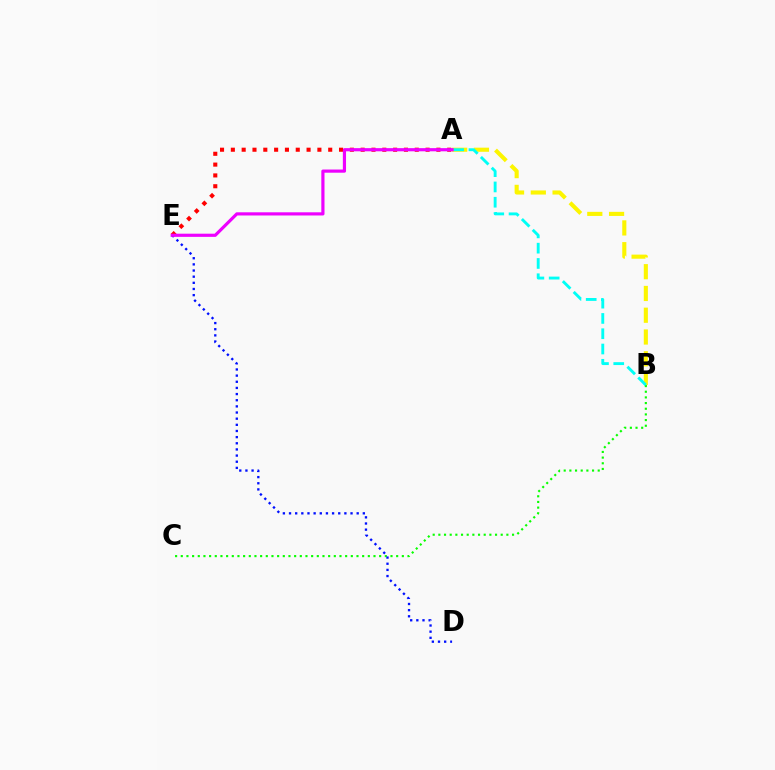{('B', 'C'): [{'color': '#08ff00', 'line_style': 'dotted', 'thickness': 1.54}], ('D', 'E'): [{'color': '#0010ff', 'line_style': 'dotted', 'thickness': 1.67}], ('A', 'B'): [{'color': '#fcf500', 'line_style': 'dashed', 'thickness': 2.96}, {'color': '#00fff6', 'line_style': 'dashed', 'thickness': 2.08}], ('A', 'E'): [{'color': '#ff0000', 'line_style': 'dotted', 'thickness': 2.94}, {'color': '#ee00ff', 'line_style': 'solid', 'thickness': 2.29}]}